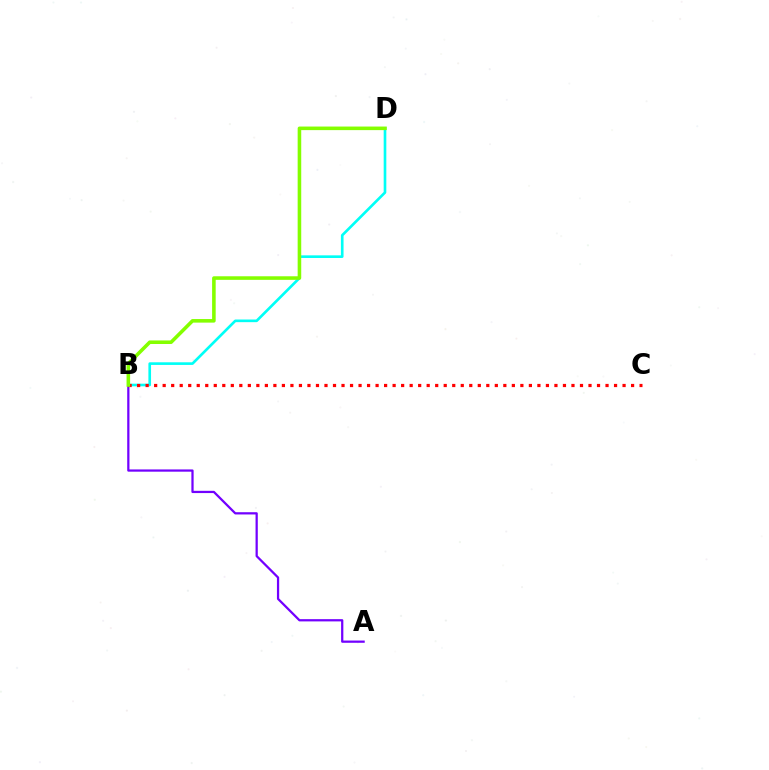{('B', 'D'): [{'color': '#00fff6', 'line_style': 'solid', 'thickness': 1.9}, {'color': '#84ff00', 'line_style': 'solid', 'thickness': 2.57}], ('A', 'B'): [{'color': '#7200ff', 'line_style': 'solid', 'thickness': 1.62}], ('B', 'C'): [{'color': '#ff0000', 'line_style': 'dotted', 'thickness': 2.31}]}